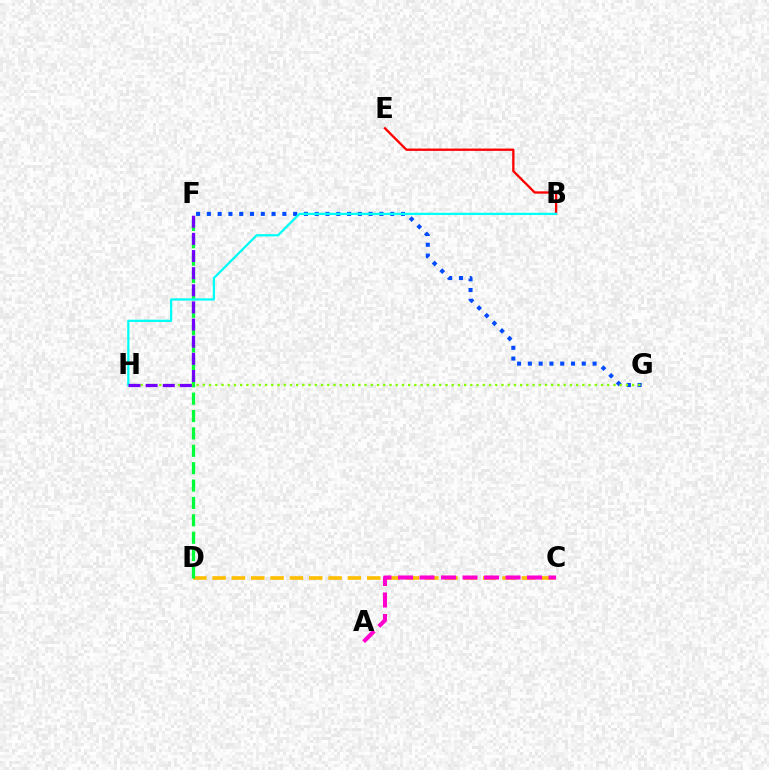{('F', 'G'): [{'color': '#004bff', 'line_style': 'dotted', 'thickness': 2.93}], ('B', 'E'): [{'color': '#ff0000', 'line_style': 'solid', 'thickness': 1.66}], ('C', 'D'): [{'color': '#ffbd00', 'line_style': 'dashed', 'thickness': 2.63}], ('D', 'F'): [{'color': '#00ff39', 'line_style': 'dashed', 'thickness': 2.36}], ('G', 'H'): [{'color': '#84ff00', 'line_style': 'dotted', 'thickness': 1.69}], ('B', 'H'): [{'color': '#00fff6', 'line_style': 'solid', 'thickness': 1.63}], ('F', 'H'): [{'color': '#7200ff', 'line_style': 'dashed', 'thickness': 2.33}], ('A', 'C'): [{'color': '#ff00cf', 'line_style': 'dashed', 'thickness': 2.92}]}